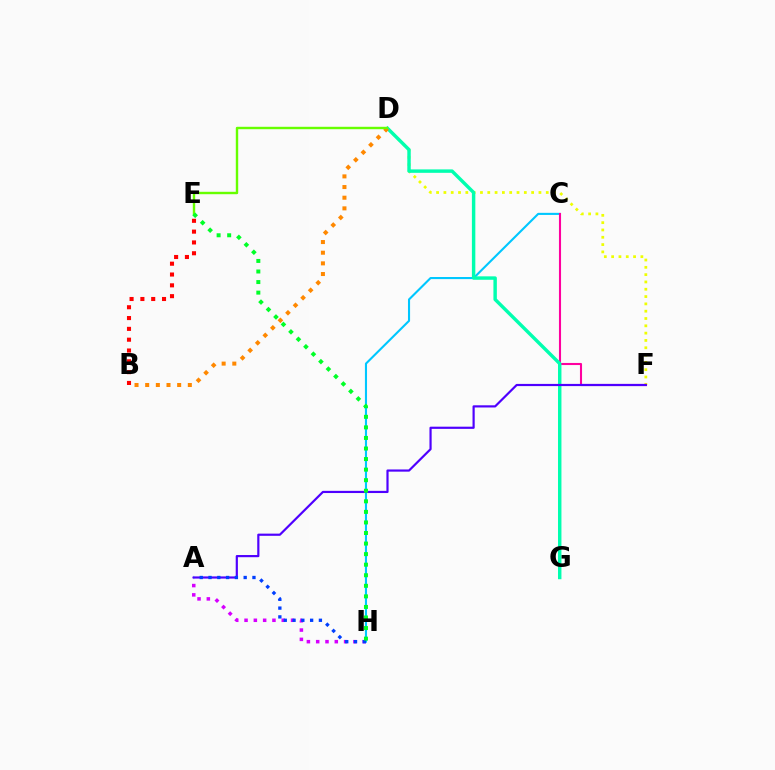{('D', 'F'): [{'color': '#eeff00', 'line_style': 'dotted', 'thickness': 1.99}], ('A', 'H'): [{'color': '#d600ff', 'line_style': 'dotted', 'thickness': 2.53}, {'color': '#003fff', 'line_style': 'dotted', 'thickness': 2.39}], ('C', 'H'): [{'color': '#00c7ff', 'line_style': 'solid', 'thickness': 1.51}], ('B', 'E'): [{'color': '#ff0000', 'line_style': 'dotted', 'thickness': 2.94}], ('C', 'F'): [{'color': '#ff00a0', 'line_style': 'solid', 'thickness': 1.51}], ('D', 'G'): [{'color': '#00ffaf', 'line_style': 'solid', 'thickness': 2.47}], ('A', 'F'): [{'color': '#4f00ff', 'line_style': 'solid', 'thickness': 1.57}], ('B', 'D'): [{'color': '#ff8800', 'line_style': 'dotted', 'thickness': 2.9}], ('D', 'E'): [{'color': '#66ff00', 'line_style': 'solid', 'thickness': 1.74}], ('E', 'H'): [{'color': '#00ff27', 'line_style': 'dotted', 'thickness': 2.87}]}